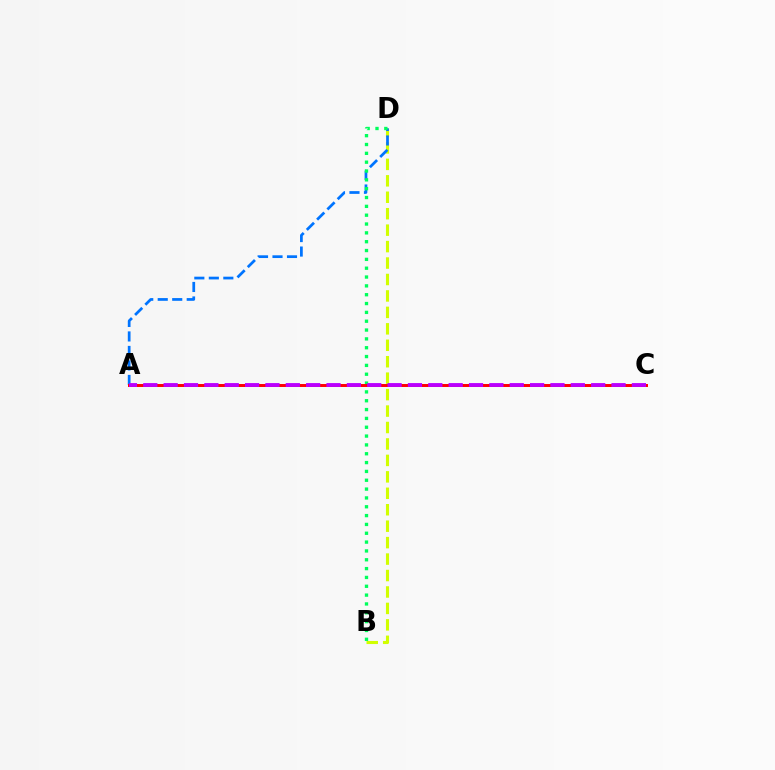{('B', 'D'): [{'color': '#d1ff00', 'line_style': 'dashed', 'thickness': 2.23}, {'color': '#00ff5c', 'line_style': 'dotted', 'thickness': 2.4}], ('A', 'D'): [{'color': '#0074ff', 'line_style': 'dashed', 'thickness': 1.97}], ('A', 'C'): [{'color': '#ff0000', 'line_style': 'solid', 'thickness': 2.13}, {'color': '#b900ff', 'line_style': 'dashed', 'thickness': 2.77}]}